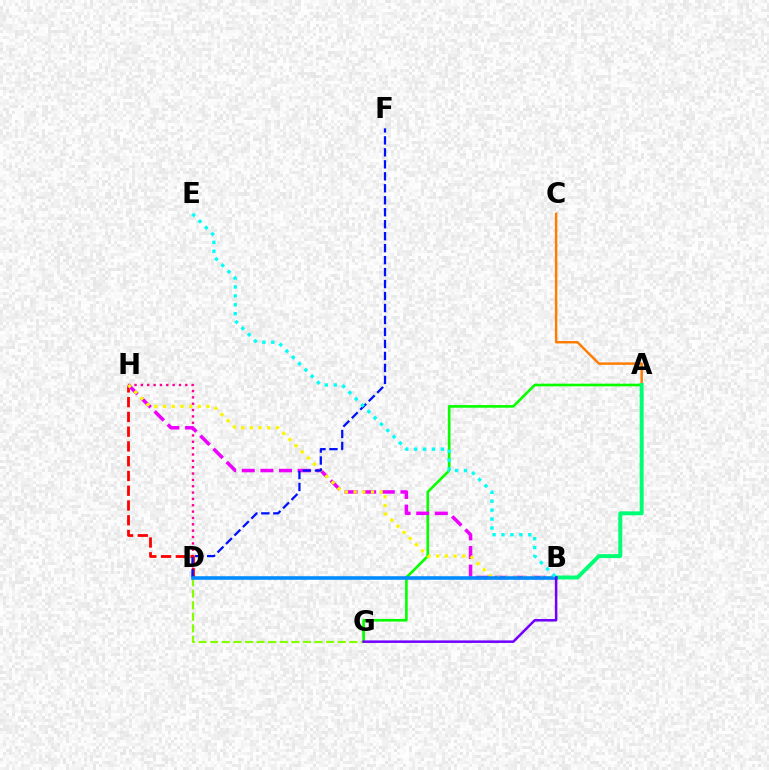{('D', 'H'): [{'color': '#ff0094', 'line_style': 'dotted', 'thickness': 1.72}, {'color': '#ff0000', 'line_style': 'dashed', 'thickness': 2.01}], ('A', 'G'): [{'color': '#08ff00', 'line_style': 'solid', 'thickness': 1.9}], ('B', 'H'): [{'color': '#ee00ff', 'line_style': 'dashed', 'thickness': 2.53}, {'color': '#fcf500', 'line_style': 'dotted', 'thickness': 2.36}], ('A', 'C'): [{'color': '#ff7c00', 'line_style': 'solid', 'thickness': 1.76}], ('D', 'G'): [{'color': '#84ff00', 'line_style': 'dashed', 'thickness': 1.58}], ('A', 'B'): [{'color': '#00ff74', 'line_style': 'solid', 'thickness': 2.84}], ('D', 'F'): [{'color': '#0010ff', 'line_style': 'dashed', 'thickness': 1.63}], ('B', 'D'): [{'color': '#008cff', 'line_style': 'solid', 'thickness': 2.57}], ('B', 'G'): [{'color': '#7200ff', 'line_style': 'solid', 'thickness': 1.82}], ('B', 'E'): [{'color': '#00fff6', 'line_style': 'dotted', 'thickness': 2.42}]}